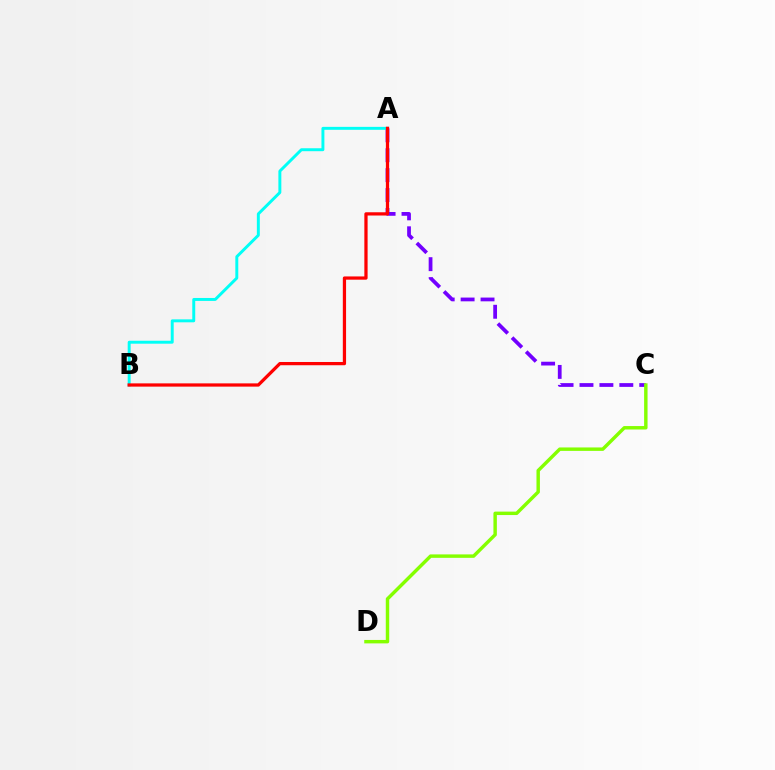{('A', 'C'): [{'color': '#7200ff', 'line_style': 'dashed', 'thickness': 2.71}], ('A', 'B'): [{'color': '#00fff6', 'line_style': 'solid', 'thickness': 2.12}, {'color': '#ff0000', 'line_style': 'solid', 'thickness': 2.34}], ('C', 'D'): [{'color': '#84ff00', 'line_style': 'solid', 'thickness': 2.47}]}